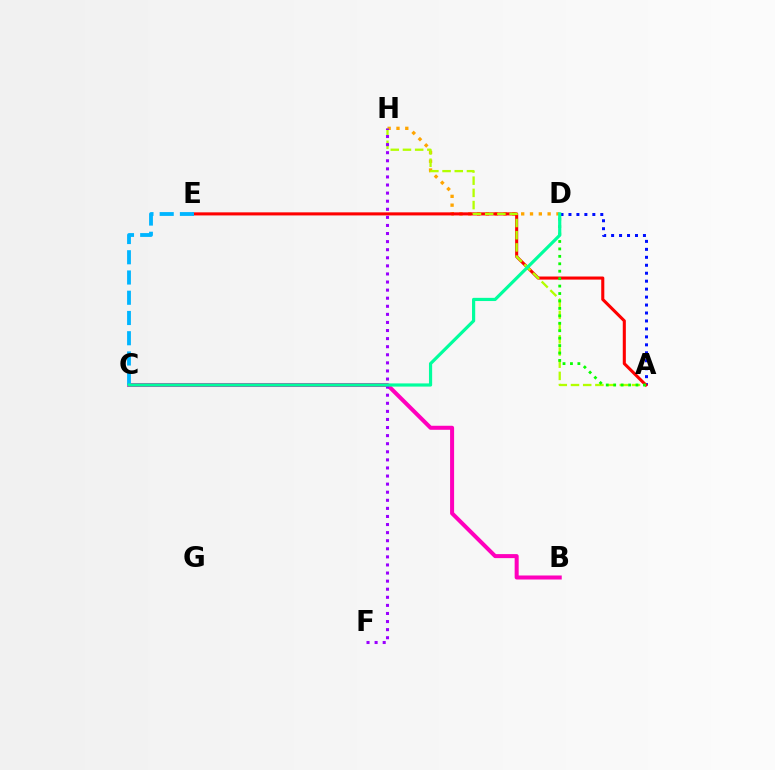{('A', 'D'): [{'color': '#0010ff', 'line_style': 'dotted', 'thickness': 2.16}, {'color': '#08ff00', 'line_style': 'dotted', 'thickness': 2.02}], ('D', 'H'): [{'color': '#ffa500', 'line_style': 'dotted', 'thickness': 2.4}], ('B', 'C'): [{'color': '#ff00bd', 'line_style': 'solid', 'thickness': 2.9}], ('A', 'E'): [{'color': '#ff0000', 'line_style': 'solid', 'thickness': 2.22}], ('A', 'H'): [{'color': '#b3ff00', 'line_style': 'dashed', 'thickness': 1.66}], ('C', 'E'): [{'color': '#00b5ff', 'line_style': 'dashed', 'thickness': 2.75}], ('F', 'H'): [{'color': '#9b00ff', 'line_style': 'dotted', 'thickness': 2.2}], ('C', 'D'): [{'color': '#00ff9d', 'line_style': 'solid', 'thickness': 2.29}]}